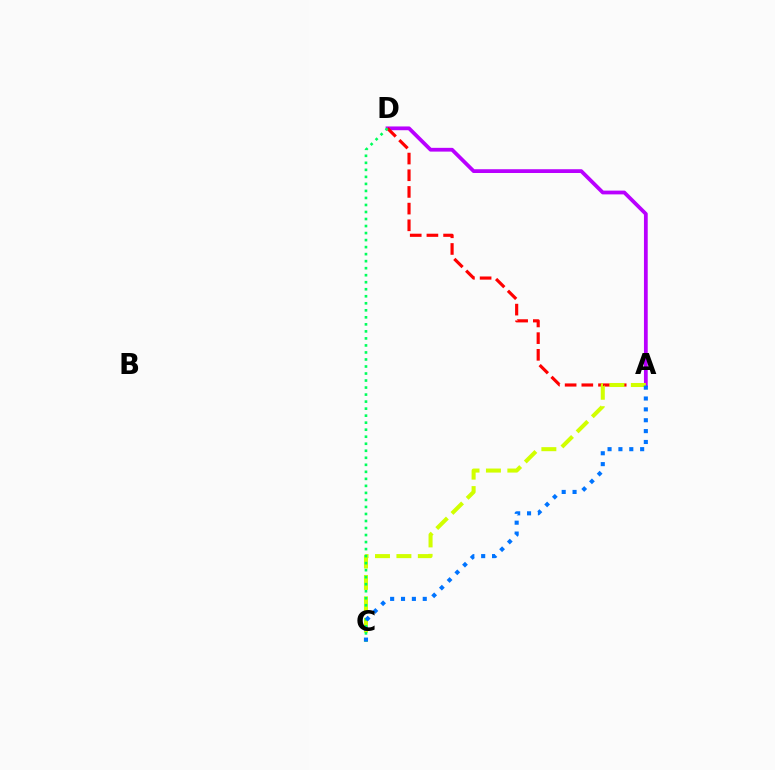{('A', 'D'): [{'color': '#b900ff', 'line_style': 'solid', 'thickness': 2.71}, {'color': '#ff0000', 'line_style': 'dashed', 'thickness': 2.27}], ('A', 'C'): [{'color': '#d1ff00', 'line_style': 'dashed', 'thickness': 2.91}, {'color': '#0074ff', 'line_style': 'dotted', 'thickness': 2.95}], ('C', 'D'): [{'color': '#00ff5c', 'line_style': 'dotted', 'thickness': 1.91}]}